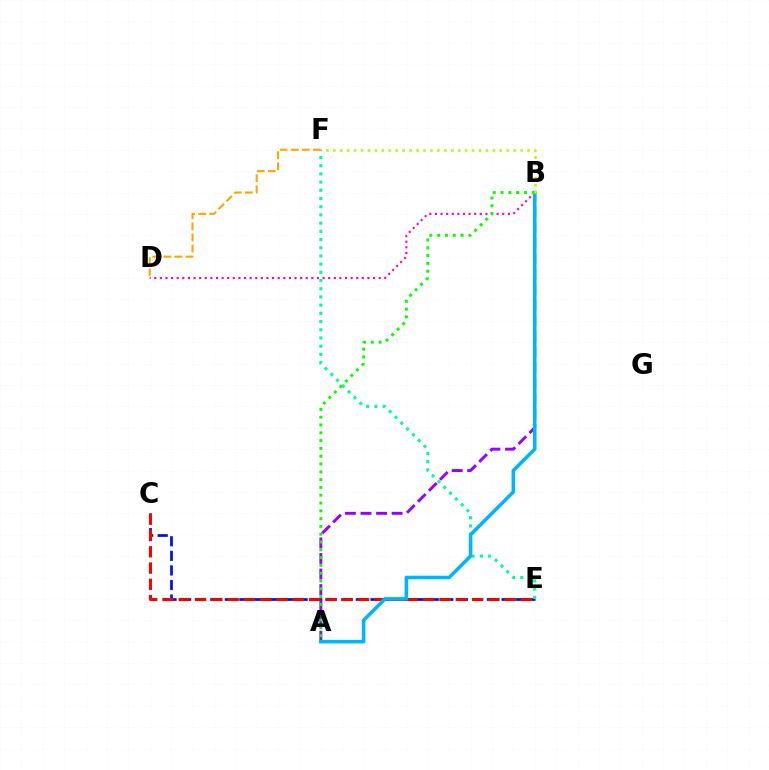{('C', 'E'): [{'color': '#0010ff', 'line_style': 'dashed', 'thickness': 1.98}, {'color': '#ff0000', 'line_style': 'dashed', 'thickness': 2.21}], ('B', 'D'): [{'color': '#ff00bd', 'line_style': 'dotted', 'thickness': 1.52}], ('A', 'B'): [{'color': '#9b00ff', 'line_style': 'dashed', 'thickness': 2.11}, {'color': '#00b5ff', 'line_style': 'solid', 'thickness': 2.57}, {'color': '#08ff00', 'line_style': 'dotted', 'thickness': 2.12}], ('E', 'F'): [{'color': '#00ff9d', 'line_style': 'dotted', 'thickness': 2.23}], ('B', 'F'): [{'color': '#b3ff00', 'line_style': 'dotted', 'thickness': 1.89}], ('D', 'F'): [{'color': '#ffa500', 'line_style': 'dashed', 'thickness': 1.51}]}